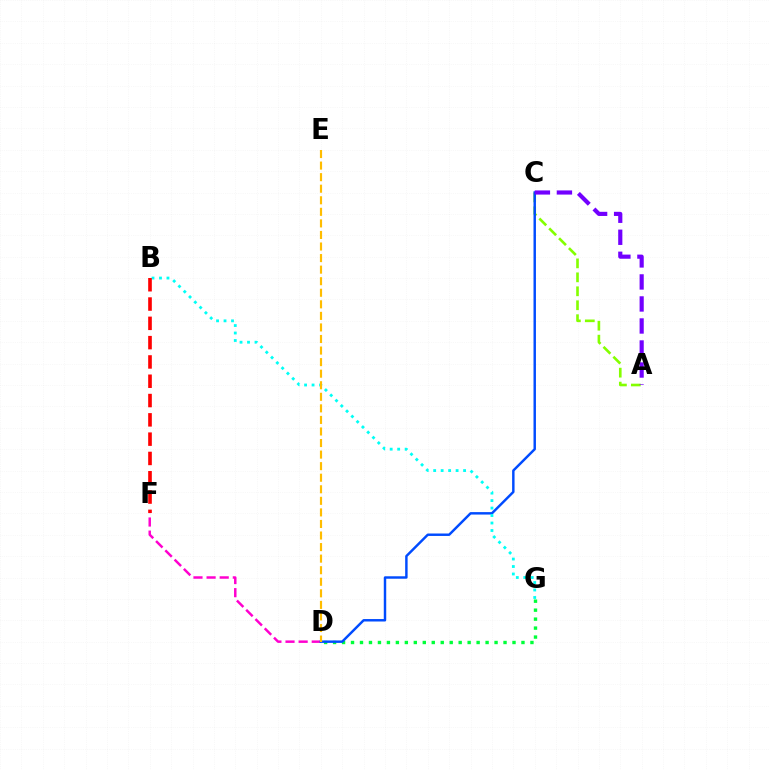{('D', 'G'): [{'color': '#00ff39', 'line_style': 'dotted', 'thickness': 2.44}], ('D', 'F'): [{'color': '#ff00cf', 'line_style': 'dashed', 'thickness': 1.78}], ('A', 'C'): [{'color': '#84ff00', 'line_style': 'dashed', 'thickness': 1.9}, {'color': '#7200ff', 'line_style': 'dashed', 'thickness': 2.99}], ('C', 'D'): [{'color': '#004bff', 'line_style': 'solid', 'thickness': 1.76}], ('B', 'G'): [{'color': '#00fff6', 'line_style': 'dotted', 'thickness': 2.03}], ('B', 'F'): [{'color': '#ff0000', 'line_style': 'dashed', 'thickness': 2.62}], ('D', 'E'): [{'color': '#ffbd00', 'line_style': 'dashed', 'thickness': 1.57}]}